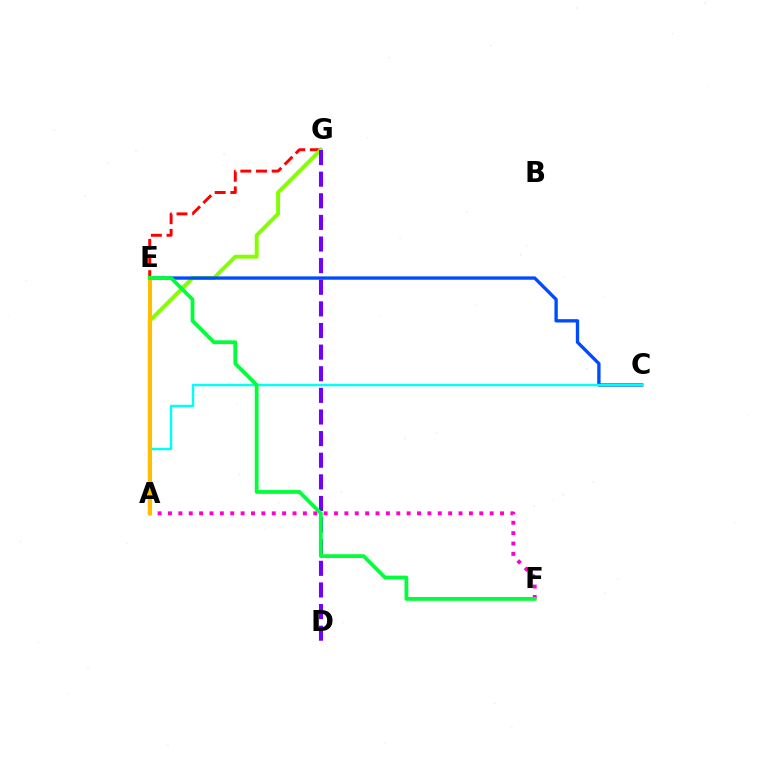{('E', 'G'): [{'color': '#ff0000', 'line_style': 'dashed', 'thickness': 2.13}], ('A', 'G'): [{'color': '#84ff00', 'line_style': 'solid', 'thickness': 2.82}], ('D', 'G'): [{'color': '#7200ff', 'line_style': 'dashed', 'thickness': 2.94}], ('C', 'E'): [{'color': '#004bff', 'line_style': 'solid', 'thickness': 2.4}], ('A', 'F'): [{'color': '#ff00cf', 'line_style': 'dotted', 'thickness': 2.82}], ('A', 'C'): [{'color': '#00fff6', 'line_style': 'solid', 'thickness': 1.77}], ('A', 'E'): [{'color': '#ffbd00', 'line_style': 'solid', 'thickness': 2.94}], ('E', 'F'): [{'color': '#00ff39', 'line_style': 'solid', 'thickness': 2.72}]}